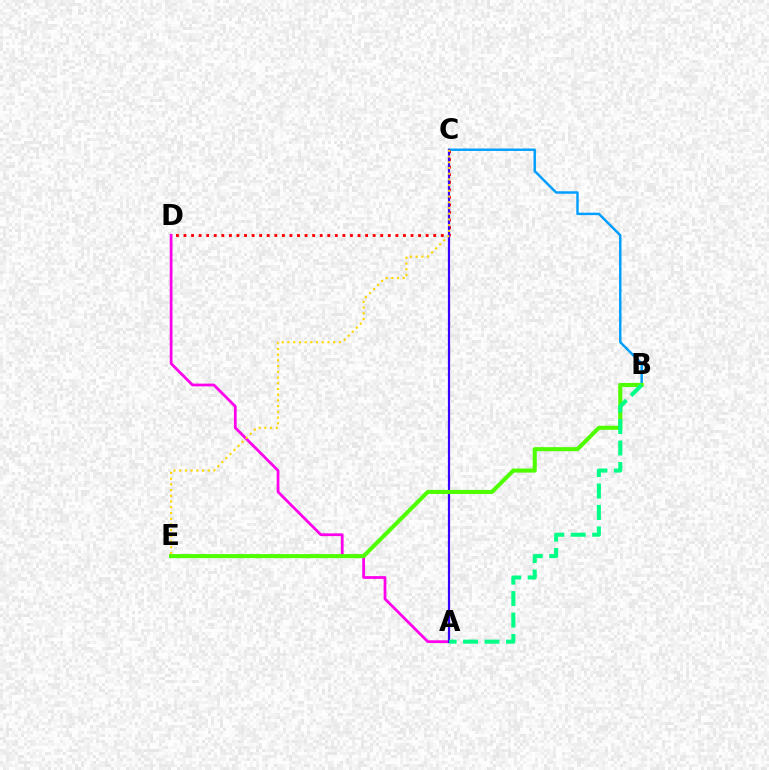{('B', 'C'): [{'color': '#009eff', 'line_style': 'solid', 'thickness': 1.77}], ('C', 'D'): [{'color': '#ff0000', 'line_style': 'dotted', 'thickness': 2.06}], ('A', 'D'): [{'color': '#ff00ed', 'line_style': 'solid', 'thickness': 1.99}], ('A', 'C'): [{'color': '#3700ff', 'line_style': 'solid', 'thickness': 1.59}], ('B', 'E'): [{'color': '#4fff00', 'line_style': 'solid', 'thickness': 2.94}], ('C', 'E'): [{'color': '#ffd500', 'line_style': 'dotted', 'thickness': 1.55}], ('A', 'B'): [{'color': '#00ff86', 'line_style': 'dashed', 'thickness': 2.92}]}